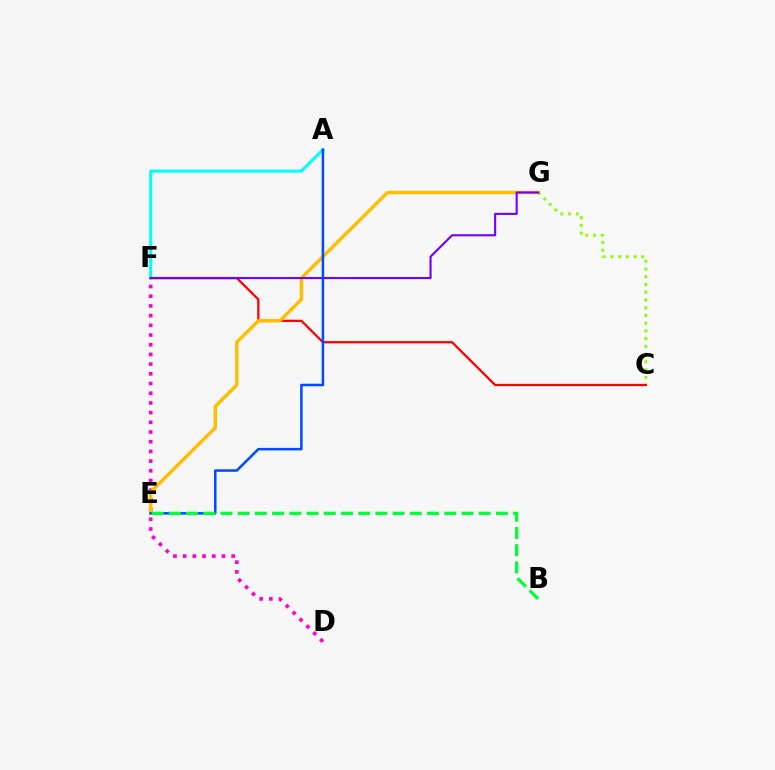{('D', 'F'): [{'color': '#ff00cf', 'line_style': 'dotted', 'thickness': 2.64}], ('C', 'G'): [{'color': '#84ff00', 'line_style': 'dotted', 'thickness': 2.1}], ('A', 'F'): [{'color': '#00fff6', 'line_style': 'solid', 'thickness': 2.19}], ('C', 'F'): [{'color': '#ff0000', 'line_style': 'solid', 'thickness': 1.62}], ('E', 'G'): [{'color': '#ffbd00', 'line_style': 'solid', 'thickness': 2.47}], ('F', 'G'): [{'color': '#7200ff', 'line_style': 'solid', 'thickness': 1.52}], ('A', 'E'): [{'color': '#004bff', 'line_style': 'solid', 'thickness': 1.82}], ('B', 'E'): [{'color': '#00ff39', 'line_style': 'dashed', 'thickness': 2.34}]}